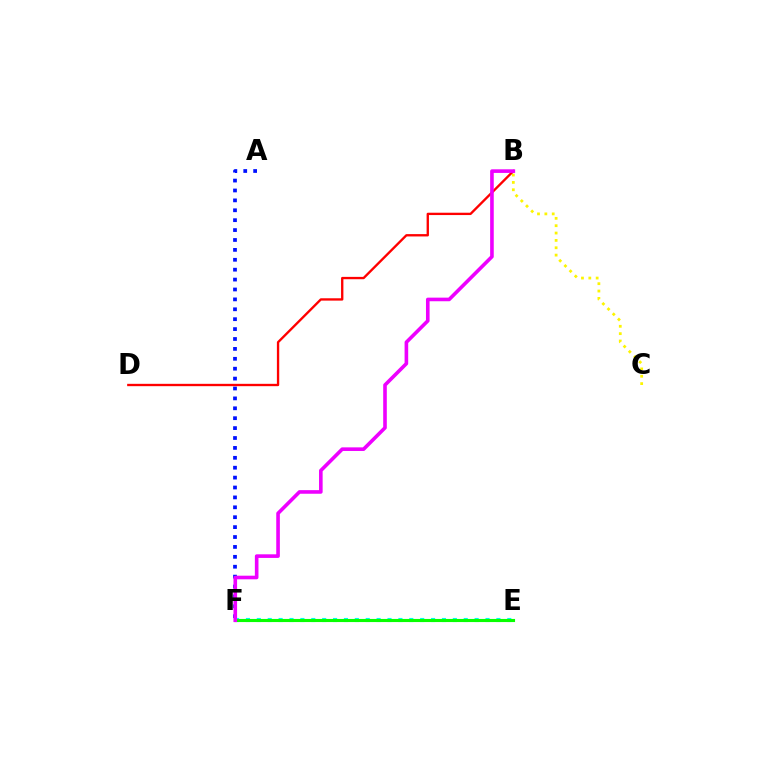{('A', 'F'): [{'color': '#0010ff', 'line_style': 'dotted', 'thickness': 2.69}], ('E', 'F'): [{'color': '#00fff6', 'line_style': 'dotted', 'thickness': 2.96}, {'color': '#08ff00', 'line_style': 'solid', 'thickness': 2.24}], ('B', 'C'): [{'color': '#fcf500', 'line_style': 'dotted', 'thickness': 2.0}], ('B', 'D'): [{'color': '#ff0000', 'line_style': 'solid', 'thickness': 1.69}], ('B', 'F'): [{'color': '#ee00ff', 'line_style': 'solid', 'thickness': 2.6}]}